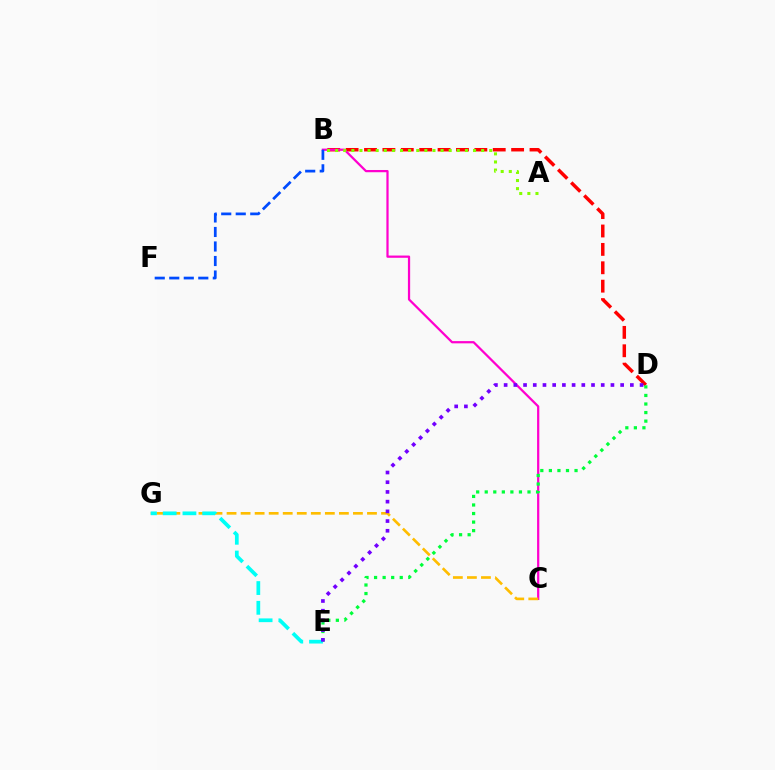{('B', 'D'): [{'color': '#ff0000', 'line_style': 'dashed', 'thickness': 2.5}], ('B', 'C'): [{'color': '#ff00cf', 'line_style': 'solid', 'thickness': 1.61}], ('C', 'G'): [{'color': '#ffbd00', 'line_style': 'dashed', 'thickness': 1.91}], ('A', 'B'): [{'color': '#84ff00', 'line_style': 'dotted', 'thickness': 2.2}], ('D', 'E'): [{'color': '#00ff39', 'line_style': 'dotted', 'thickness': 2.32}, {'color': '#7200ff', 'line_style': 'dotted', 'thickness': 2.64}], ('B', 'F'): [{'color': '#004bff', 'line_style': 'dashed', 'thickness': 1.97}], ('E', 'G'): [{'color': '#00fff6', 'line_style': 'dashed', 'thickness': 2.68}]}